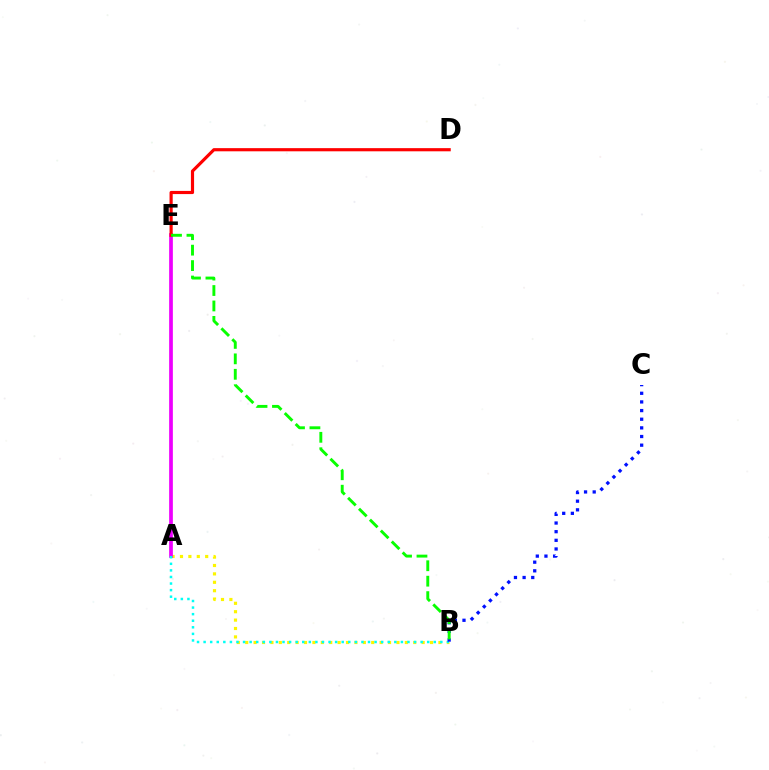{('A', 'B'): [{'color': '#fcf500', 'line_style': 'dotted', 'thickness': 2.28}, {'color': '#00fff6', 'line_style': 'dotted', 'thickness': 1.79}], ('A', 'E'): [{'color': '#ee00ff', 'line_style': 'solid', 'thickness': 2.67}], ('D', 'E'): [{'color': '#ff0000', 'line_style': 'solid', 'thickness': 2.28}], ('B', 'C'): [{'color': '#0010ff', 'line_style': 'dotted', 'thickness': 2.35}], ('B', 'E'): [{'color': '#08ff00', 'line_style': 'dashed', 'thickness': 2.1}]}